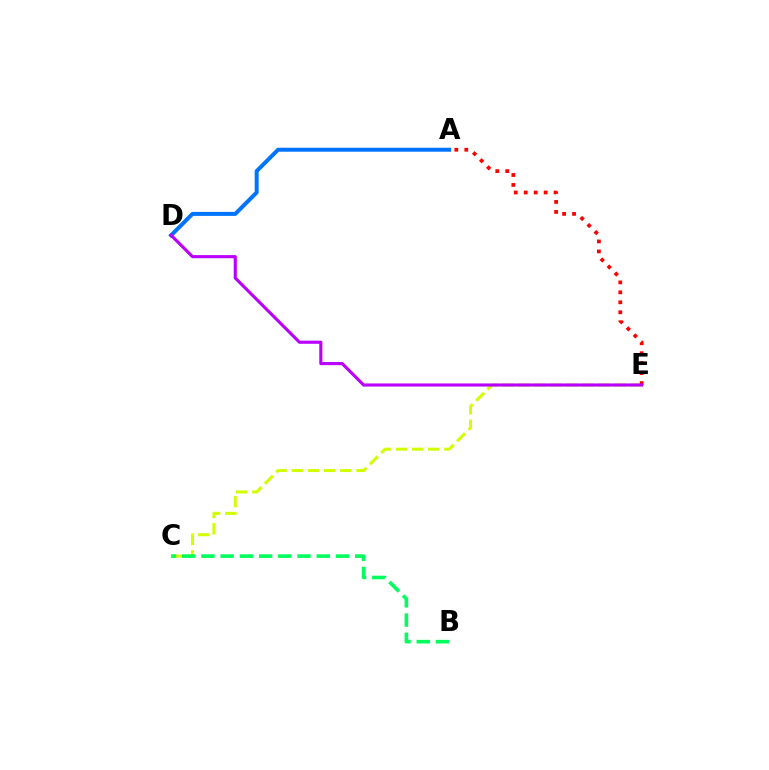{('A', 'D'): [{'color': '#0074ff', 'line_style': 'solid', 'thickness': 2.87}], ('C', 'E'): [{'color': '#d1ff00', 'line_style': 'dashed', 'thickness': 2.19}], ('A', 'E'): [{'color': '#ff0000', 'line_style': 'dotted', 'thickness': 2.71}], ('B', 'C'): [{'color': '#00ff5c', 'line_style': 'dashed', 'thickness': 2.61}], ('D', 'E'): [{'color': '#b900ff', 'line_style': 'solid', 'thickness': 2.24}]}